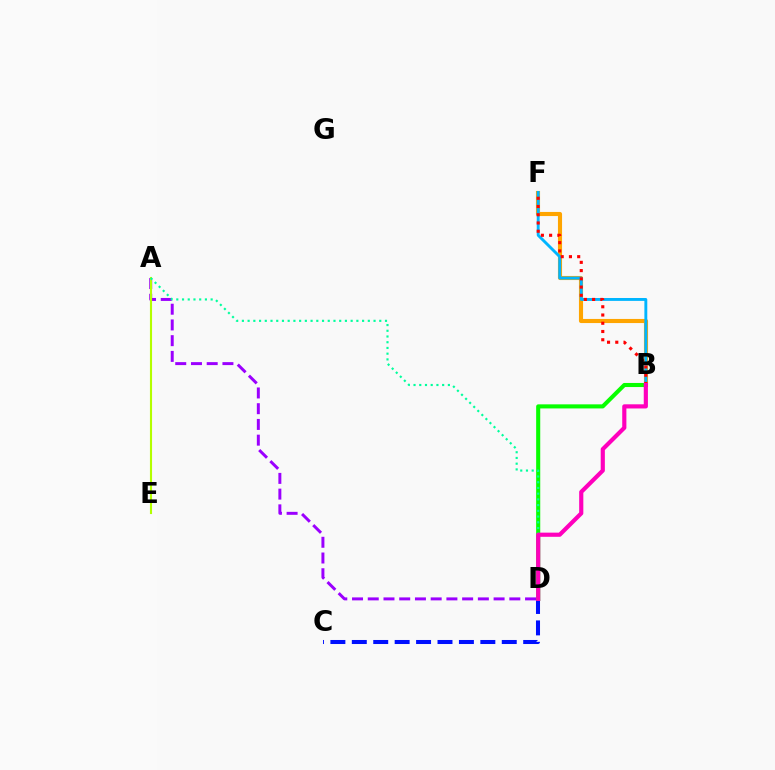{('B', 'F'): [{'color': '#ffa500', 'line_style': 'solid', 'thickness': 2.96}, {'color': '#00b5ff', 'line_style': 'solid', 'thickness': 2.08}, {'color': '#ff0000', 'line_style': 'dotted', 'thickness': 2.24}], ('A', 'D'): [{'color': '#9b00ff', 'line_style': 'dashed', 'thickness': 2.14}, {'color': '#00ff9d', 'line_style': 'dotted', 'thickness': 1.56}], ('A', 'E'): [{'color': '#b3ff00', 'line_style': 'solid', 'thickness': 1.52}], ('C', 'D'): [{'color': '#0010ff', 'line_style': 'dashed', 'thickness': 2.91}], ('B', 'D'): [{'color': '#08ff00', 'line_style': 'solid', 'thickness': 2.94}, {'color': '#ff00bd', 'line_style': 'solid', 'thickness': 3.0}]}